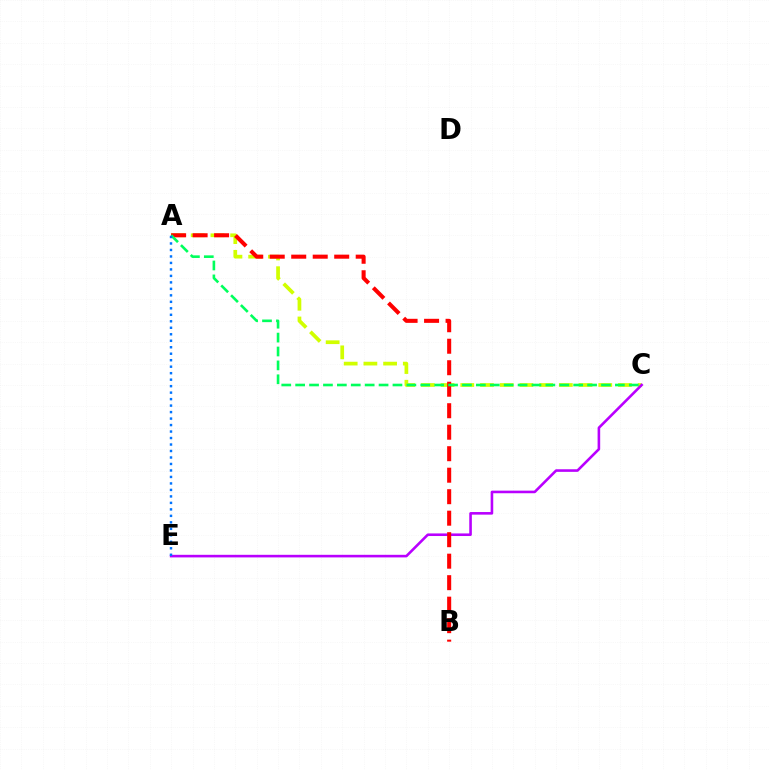{('A', 'C'): [{'color': '#d1ff00', 'line_style': 'dashed', 'thickness': 2.68}, {'color': '#00ff5c', 'line_style': 'dashed', 'thickness': 1.89}], ('C', 'E'): [{'color': '#b900ff', 'line_style': 'solid', 'thickness': 1.87}], ('A', 'B'): [{'color': '#ff0000', 'line_style': 'dashed', 'thickness': 2.92}], ('A', 'E'): [{'color': '#0074ff', 'line_style': 'dotted', 'thickness': 1.76}]}